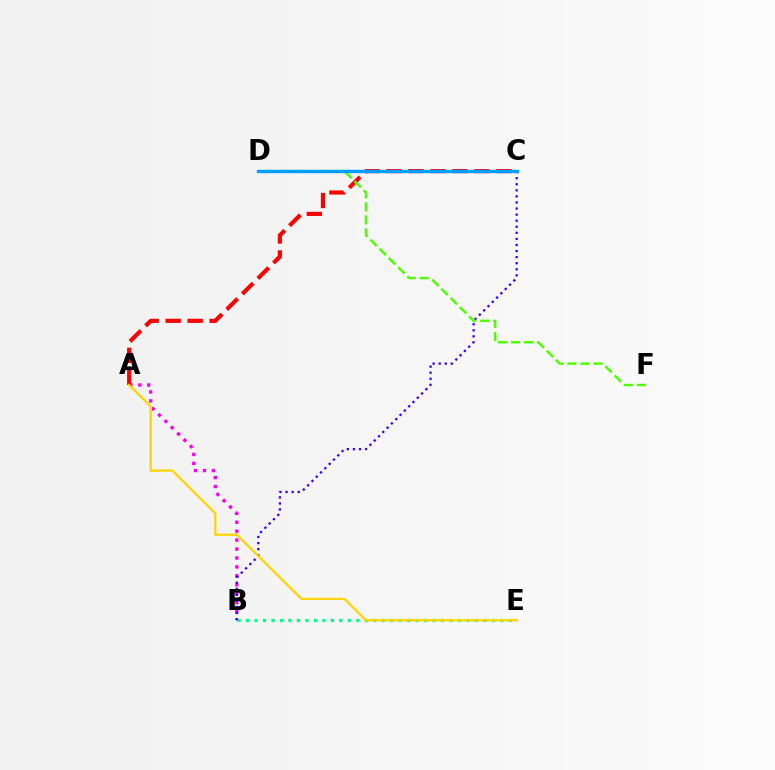{('A', 'B'): [{'color': '#ff00ed', 'line_style': 'dotted', 'thickness': 2.43}], ('B', 'E'): [{'color': '#00ff86', 'line_style': 'dotted', 'thickness': 2.3}], ('B', 'C'): [{'color': '#3700ff', 'line_style': 'dotted', 'thickness': 1.65}], ('A', 'C'): [{'color': '#ff0000', 'line_style': 'dashed', 'thickness': 2.99}], ('D', 'F'): [{'color': '#4fff00', 'line_style': 'dashed', 'thickness': 1.77}], ('A', 'E'): [{'color': '#ffd500', 'line_style': 'solid', 'thickness': 1.63}], ('C', 'D'): [{'color': '#009eff', 'line_style': 'solid', 'thickness': 2.44}]}